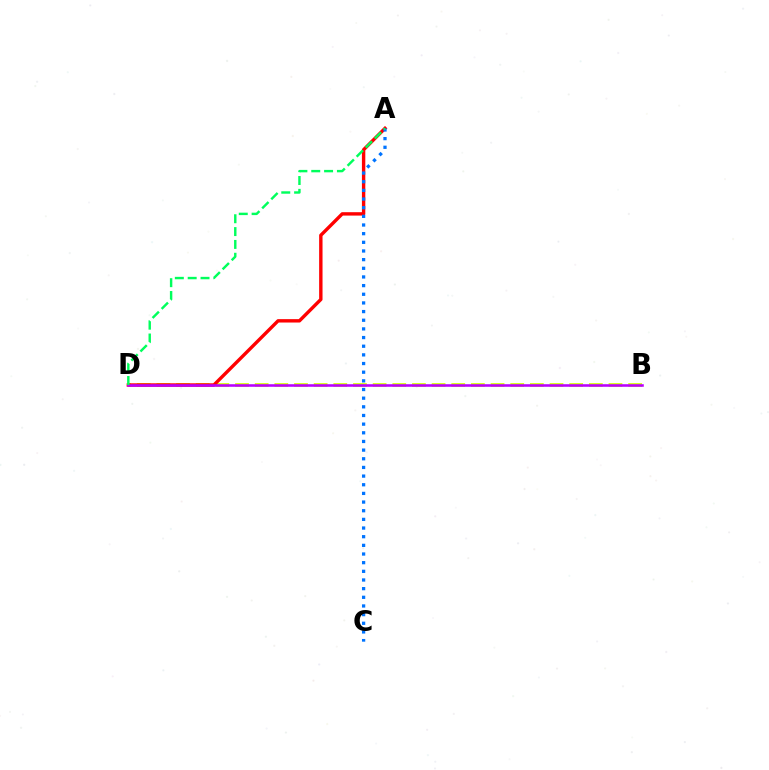{('B', 'D'): [{'color': '#d1ff00', 'line_style': 'dashed', 'thickness': 2.67}, {'color': '#b900ff', 'line_style': 'solid', 'thickness': 1.85}], ('A', 'D'): [{'color': '#ff0000', 'line_style': 'solid', 'thickness': 2.44}, {'color': '#00ff5c', 'line_style': 'dashed', 'thickness': 1.74}], ('A', 'C'): [{'color': '#0074ff', 'line_style': 'dotted', 'thickness': 2.35}]}